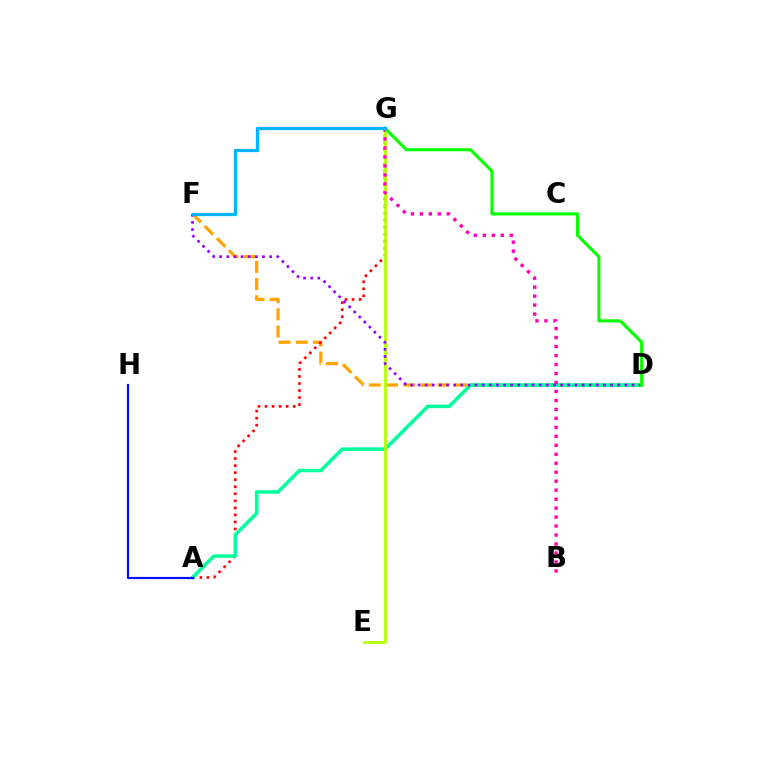{('D', 'F'): [{'color': '#ffa500', 'line_style': 'dashed', 'thickness': 2.34}, {'color': '#9b00ff', 'line_style': 'dotted', 'thickness': 1.94}], ('A', 'G'): [{'color': '#ff0000', 'line_style': 'dotted', 'thickness': 1.91}], ('A', 'D'): [{'color': '#00ff9d', 'line_style': 'solid', 'thickness': 2.55}], ('E', 'G'): [{'color': '#b3ff00', 'line_style': 'solid', 'thickness': 2.01}], ('A', 'H'): [{'color': '#0010ff', 'line_style': 'solid', 'thickness': 1.57}], ('B', 'G'): [{'color': '#ff00bd', 'line_style': 'dotted', 'thickness': 2.44}], ('D', 'G'): [{'color': '#08ff00', 'line_style': 'solid', 'thickness': 2.23}], ('F', 'G'): [{'color': '#00b5ff', 'line_style': 'solid', 'thickness': 2.36}]}